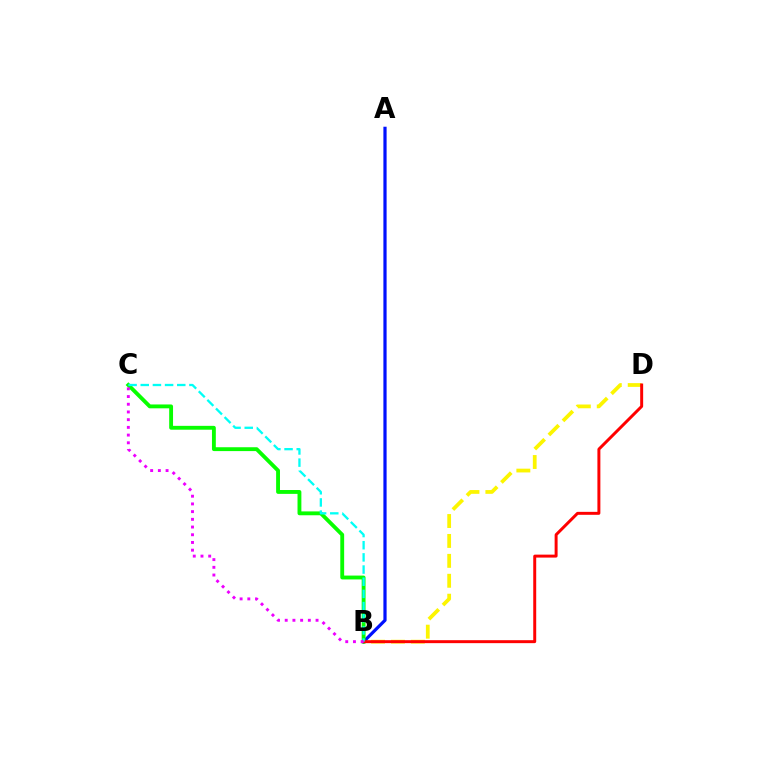{('B', 'D'): [{'color': '#fcf500', 'line_style': 'dashed', 'thickness': 2.71}, {'color': '#ff0000', 'line_style': 'solid', 'thickness': 2.13}], ('A', 'B'): [{'color': '#0010ff', 'line_style': 'solid', 'thickness': 2.31}], ('B', 'C'): [{'color': '#08ff00', 'line_style': 'solid', 'thickness': 2.78}, {'color': '#00fff6', 'line_style': 'dashed', 'thickness': 1.65}, {'color': '#ee00ff', 'line_style': 'dotted', 'thickness': 2.09}]}